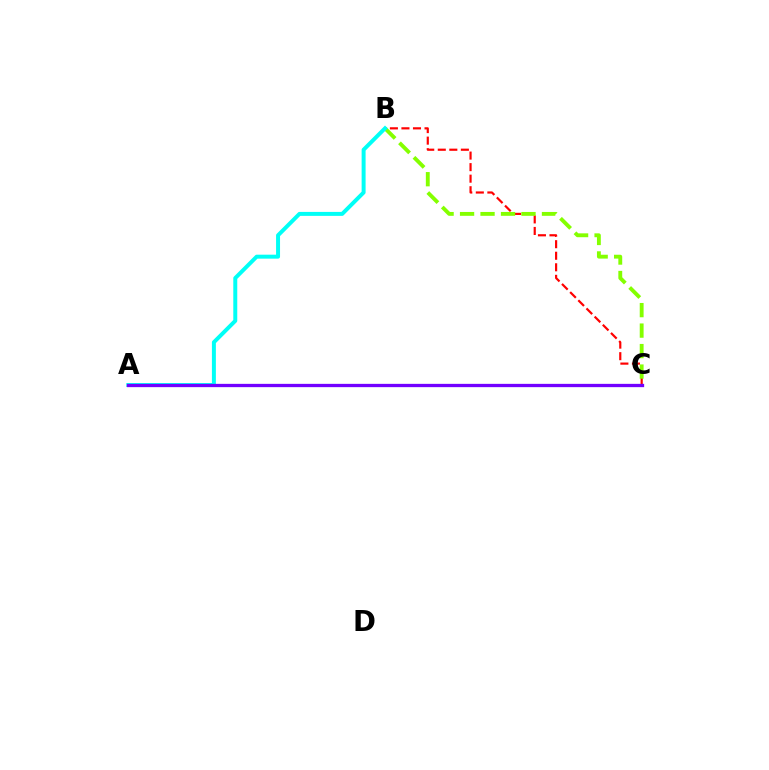{('B', 'C'): [{'color': '#ff0000', 'line_style': 'dashed', 'thickness': 1.57}, {'color': '#84ff00', 'line_style': 'dashed', 'thickness': 2.78}], ('A', 'B'): [{'color': '#00fff6', 'line_style': 'solid', 'thickness': 2.86}], ('A', 'C'): [{'color': '#7200ff', 'line_style': 'solid', 'thickness': 2.37}]}